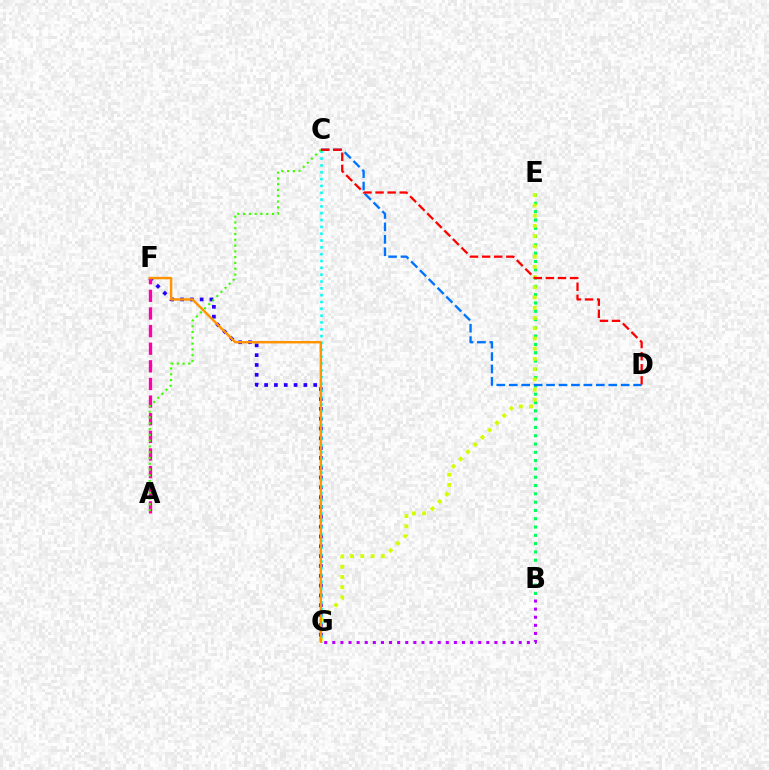{('B', 'E'): [{'color': '#00ff5c', 'line_style': 'dotted', 'thickness': 2.25}], ('F', 'G'): [{'color': '#2500ff', 'line_style': 'dotted', 'thickness': 2.67}, {'color': '#ff9400', 'line_style': 'solid', 'thickness': 1.75}], ('C', 'G'): [{'color': '#00fff6', 'line_style': 'dotted', 'thickness': 1.86}], ('E', 'G'): [{'color': '#d1ff00', 'line_style': 'dotted', 'thickness': 2.78}], ('A', 'F'): [{'color': '#ff00ac', 'line_style': 'dashed', 'thickness': 2.39}], ('B', 'G'): [{'color': '#b900ff', 'line_style': 'dotted', 'thickness': 2.2}], ('C', 'D'): [{'color': '#0074ff', 'line_style': 'dashed', 'thickness': 1.69}, {'color': '#ff0000', 'line_style': 'dashed', 'thickness': 1.64}], ('A', 'C'): [{'color': '#3dff00', 'line_style': 'dotted', 'thickness': 1.57}]}